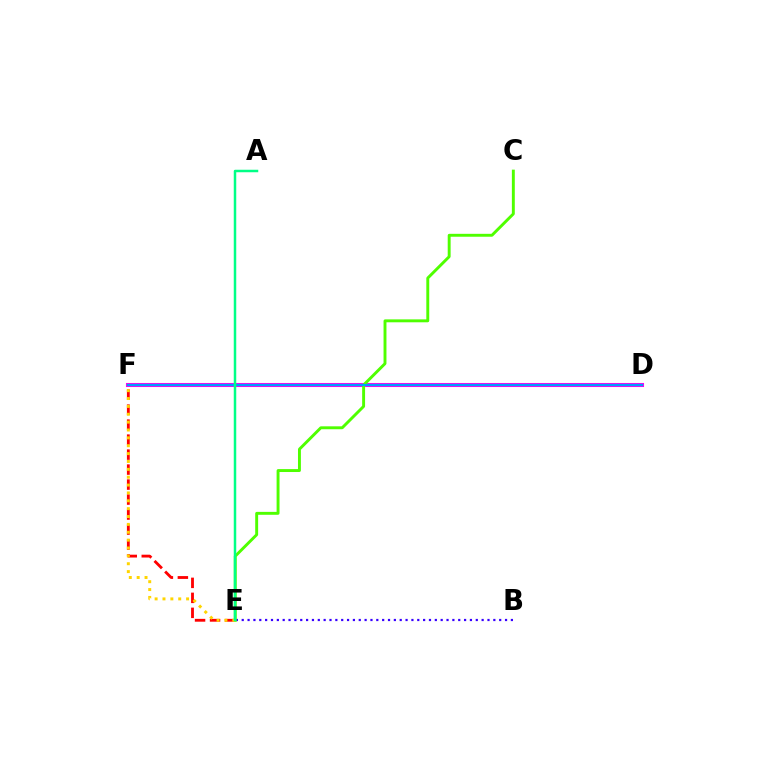{('E', 'F'): [{'color': '#ff0000', 'line_style': 'dashed', 'thickness': 2.04}, {'color': '#ffd500', 'line_style': 'dotted', 'thickness': 2.14}], ('B', 'E'): [{'color': '#3700ff', 'line_style': 'dotted', 'thickness': 1.59}], ('D', 'F'): [{'color': '#ff00ed', 'line_style': 'solid', 'thickness': 2.92}, {'color': '#009eff', 'line_style': 'solid', 'thickness': 1.62}], ('C', 'E'): [{'color': '#4fff00', 'line_style': 'solid', 'thickness': 2.1}], ('A', 'E'): [{'color': '#00ff86', 'line_style': 'solid', 'thickness': 1.8}]}